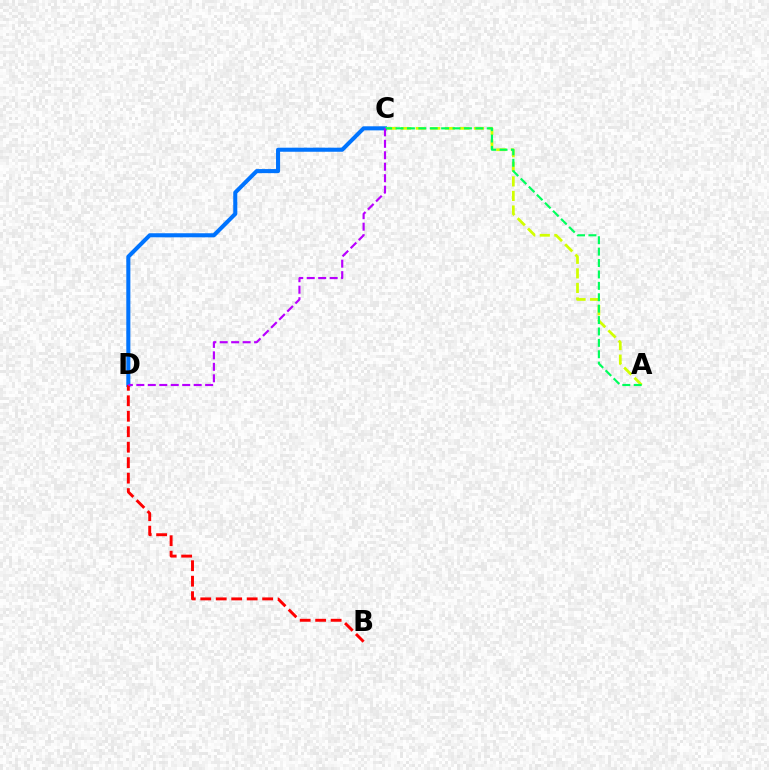{('C', 'D'): [{'color': '#0074ff', 'line_style': 'solid', 'thickness': 2.92}, {'color': '#b900ff', 'line_style': 'dashed', 'thickness': 1.56}], ('A', 'C'): [{'color': '#d1ff00', 'line_style': 'dashed', 'thickness': 1.98}, {'color': '#00ff5c', 'line_style': 'dashed', 'thickness': 1.55}], ('B', 'D'): [{'color': '#ff0000', 'line_style': 'dashed', 'thickness': 2.1}]}